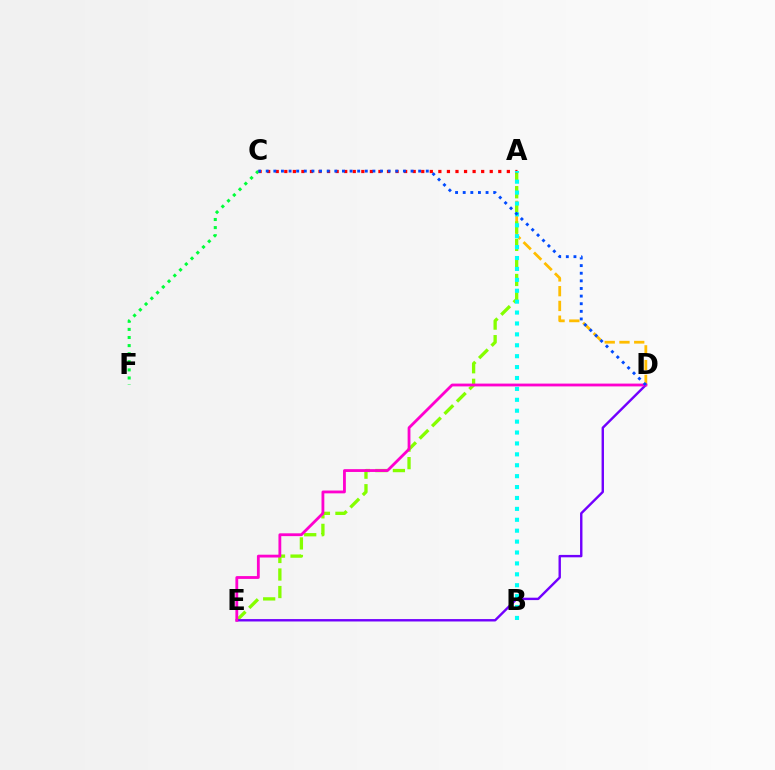{('A', 'D'): [{'color': '#ffbd00', 'line_style': 'dashed', 'thickness': 2.0}], ('A', 'E'): [{'color': '#84ff00', 'line_style': 'dashed', 'thickness': 2.38}], ('A', 'C'): [{'color': '#ff0000', 'line_style': 'dotted', 'thickness': 2.33}], ('D', 'E'): [{'color': '#7200ff', 'line_style': 'solid', 'thickness': 1.73}, {'color': '#ff00cf', 'line_style': 'solid', 'thickness': 2.03}], ('A', 'B'): [{'color': '#00fff6', 'line_style': 'dotted', 'thickness': 2.96}], ('C', 'F'): [{'color': '#00ff39', 'line_style': 'dotted', 'thickness': 2.2}], ('C', 'D'): [{'color': '#004bff', 'line_style': 'dotted', 'thickness': 2.07}]}